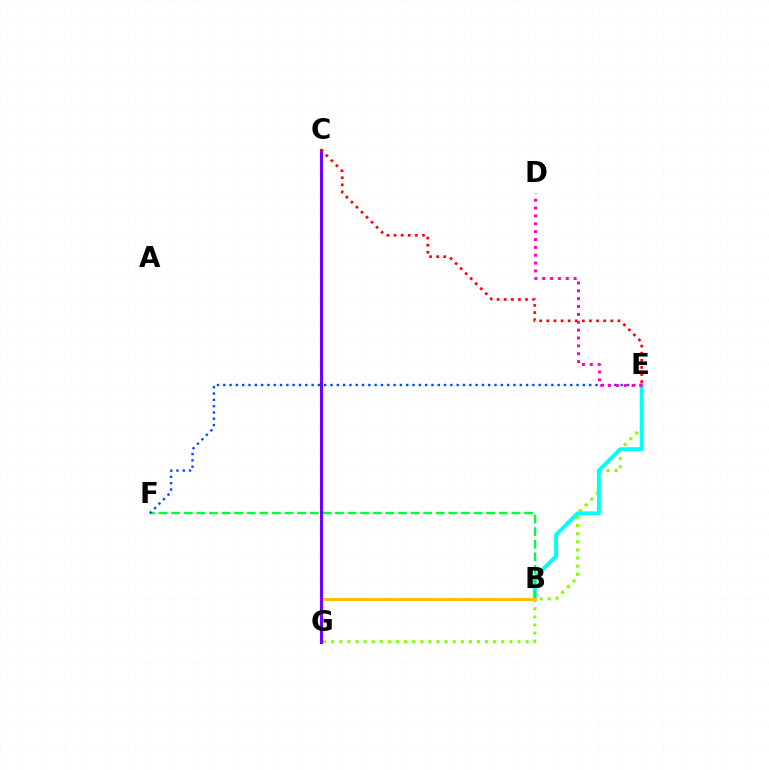{('E', 'G'): [{'color': '#84ff00', 'line_style': 'dotted', 'thickness': 2.2}], ('B', 'E'): [{'color': '#00fff6', 'line_style': 'solid', 'thickness': 2.83}], ('B', 'F'): [{'color': '#00ff39', 'line_style': 'dashed', 'thickness': 1.71}], ('E', 'F'): [{'color': '#004bff', 'line_style': 'dotted', 'thickness': 1.71}], ('D', 'E'): [{'color': '#ff00cf', 'line_style': 'dotted', 'thickness': 2.14}], ('B', 'G'): [{'color': '#ffbd00', 'line_style': 'solid', 'thickness': 2.09}], ('C', 'G'): [{'color': '#7200ff', 'line_style': 'solid', 'thickness': 2.23}], ('C', 'E'): [{'color': '#ff0000', 'line_style': 'dotted', 'thickness': 1.93}]}